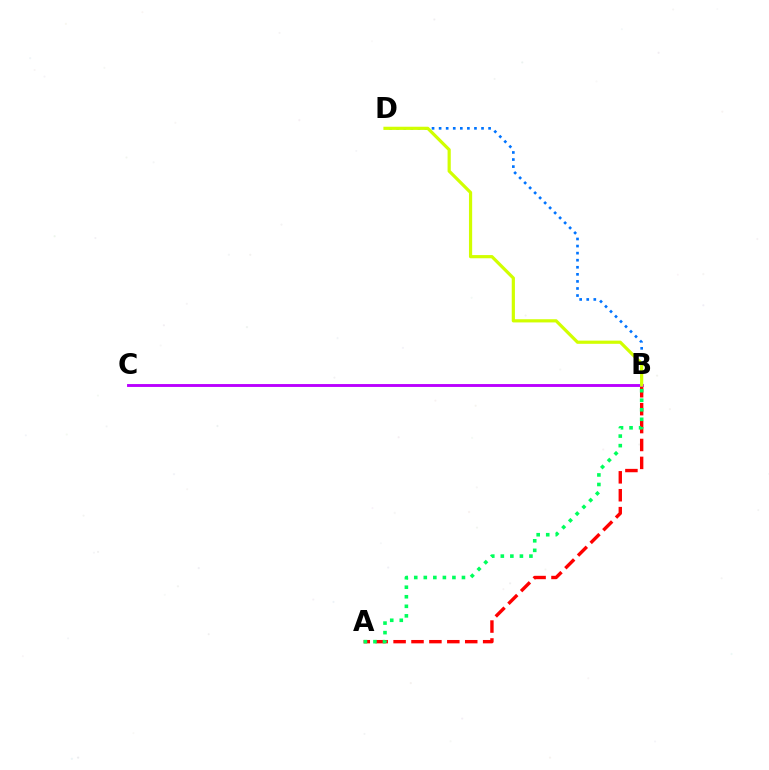{('A', 'B'): [{'color': '#ff0000', 'line_style': 'dashed', 'thickness': 2.43}, {'color': '#00ff5c', 'line_style': 'dotted', 'thickness': 2.59}], ('B', 'C'): [{'color': '#b900ff', 'line_style': 'solid', 'thickness': 2.07}], ('B', 'D'): [{'color': '#0074ff', 'line_style': 'dotted', 'thickness': 1.92}, {'color': '#d1ff00', 'line_style': 'solid', 'thickness': 2.3}]}